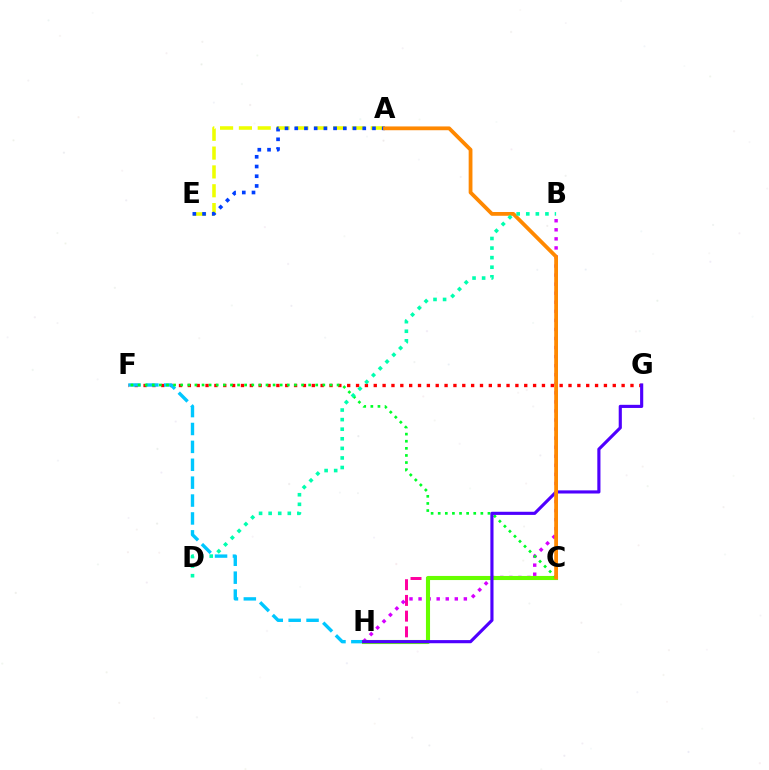{('F', 'G'): [{'color': '#ff0000', 'line_style': 'dotted', 'thickness': 2.41}], ('F', 'H'): [{'color': '#00c7ff', 'line_style': 'dashed', 'thickness': 2.43}], ('C', 'H'): [{'color': '#ff00a0', 'line_style': 'dashed', 'thickness': 2.14}, {'color': '#66ff00', 'line_style': 'solid', 'thickness': 2.95}], ('B', 'H'): [{'color': '#d600ff', 'line_style': 'dotted', 'thickness': 2.46}], ('A', 'E'): [{'color': '#eeff00', 'line_style': 'dashed', 'thickness': 2.56}, {'color': '#003fff', 'line_style': 'dotted', 'thickness': 2.64}], ('C', 'F'): [{'color': '#00ff27', 'line_style': 'dotted', 'thickness': 1.93}], ('G', 'H'): [{'color': '#4f00ff', 'line_style': 'solid', 'thickness': 2.26}], ('A', 'C'): [{'color': '#ff8800', 'line_style': 'solid', 'thickness': 2.73}], ('B', 'D'): [{'color': '#00ffaf', 'line_style': 'dotted', 'thickness': 2.6}]}